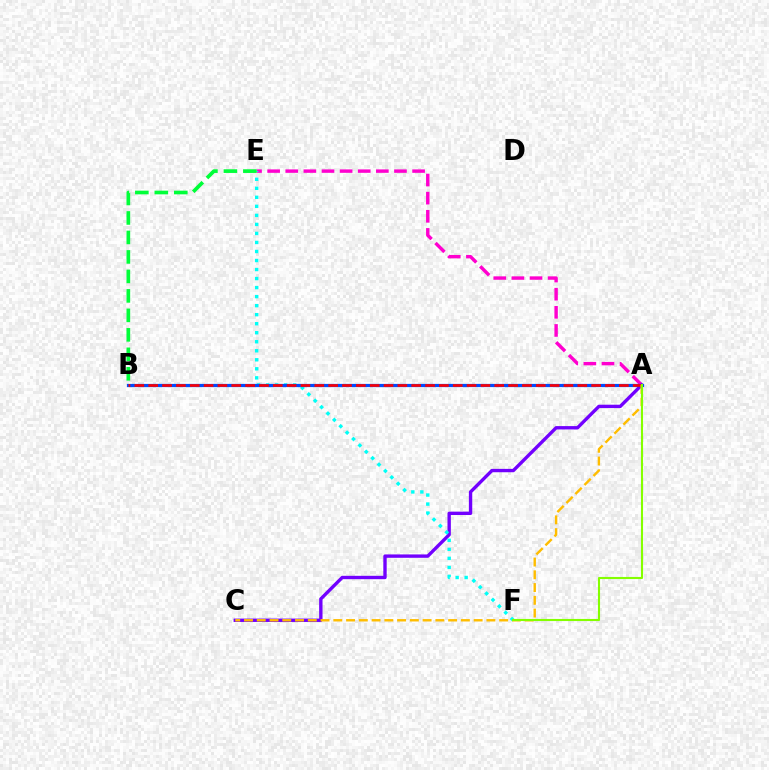{('A', 'E'): [{'color': '#ff00cf', 'line_style': 'dashed', 'thickness': 2.46}], ('A', 'C'): [{'color': '#7200ff', 'line_style': 'solid', 'thickness': 2.42}, {'color': '#ffbd00', 'line_style': 'dashed', 'thickness': 1.73}], ('E', 'F'): [{'color': '#00fff6', 'line_style': 'dotted', 'thickness': 2.45}], ('B', 'E'): [{'color': '#00ff39', 'line_style': 'dashed', 'thickness': 2.65}], ('A', 'B'): [{'color': '#004bff', 'line_style': 'solid', 'thickness': 2.32}, {'color': '#ff0000', 'line_style': 'dashed', 'thickness': 1.88}], ('A', 'F'): [{'color': '#84ff00', 'line_style': 'solid', 'thickness': 1.52}]}